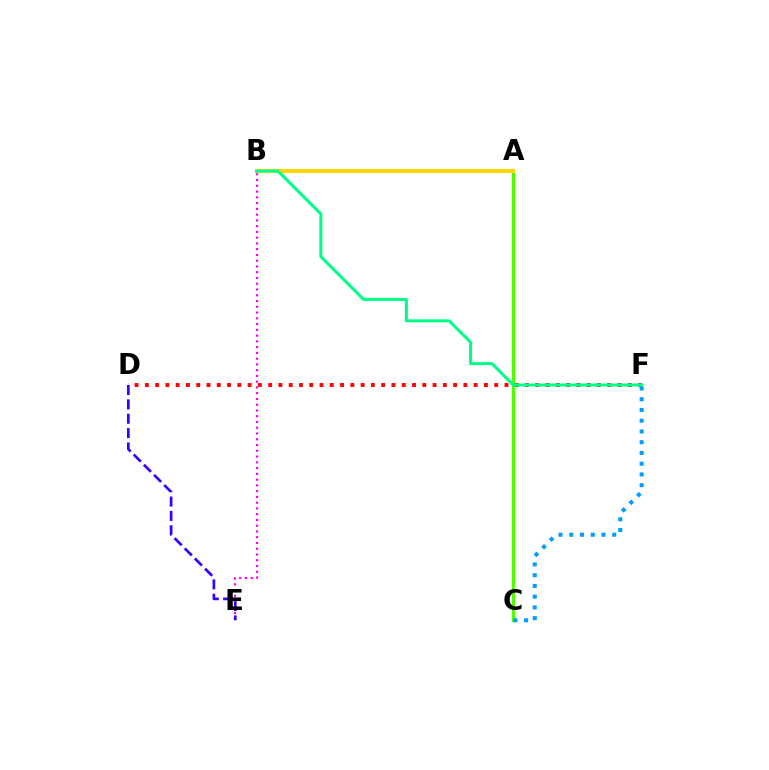{('D', 'F'): [{'color': '#ff0000', 'line_style': 'dotted', 'thickness': 2.79}], ('A', 'C'): [{'color': '#4fff00', 'line_style': 'solid', 'thickness': 2.36}], ('B', 'E'): [{'color': '#ff00ed', 'line_style': 'dotted', 'thickness': 1.57}], ('C', 'F'): [{'color': '#009eff', 'line_style': 'dotted', 'thickness': 2.92}], ('A', 'B'): [{'color': '#ffd500', 'line_style': 'solid', 'thickness': 2.9}], ('B', 'F'): [{'color': '#00ff86', 'line_style': 'solid', 'thickness': 2.18}], ('D', 'E'): [{'color': '#3700ff', 'line_style': 'dashed', 'thickness': 1.95}]}